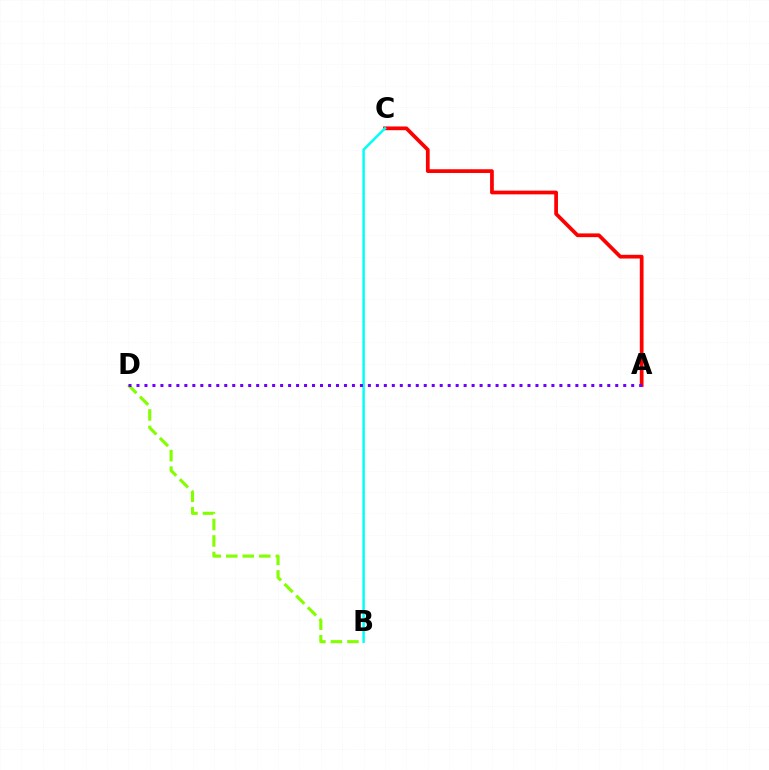{('A', 'C'): [{'color': '#ff0000', 'line_style': 'solid', 'thickness': 2.69}], ('B', 'D'): [{'color': '#84ff00', 'line_style': 'dashed', 'thickness': 2.24}], ('B', 'C'): [{'color': '#00fff6', 'line_style': 'solid', 'thickness': 1.78}], ('A', 'D'): [{'color': '#7200ff', 'line_style': 'dotted', 'thickness': 2.17}]}